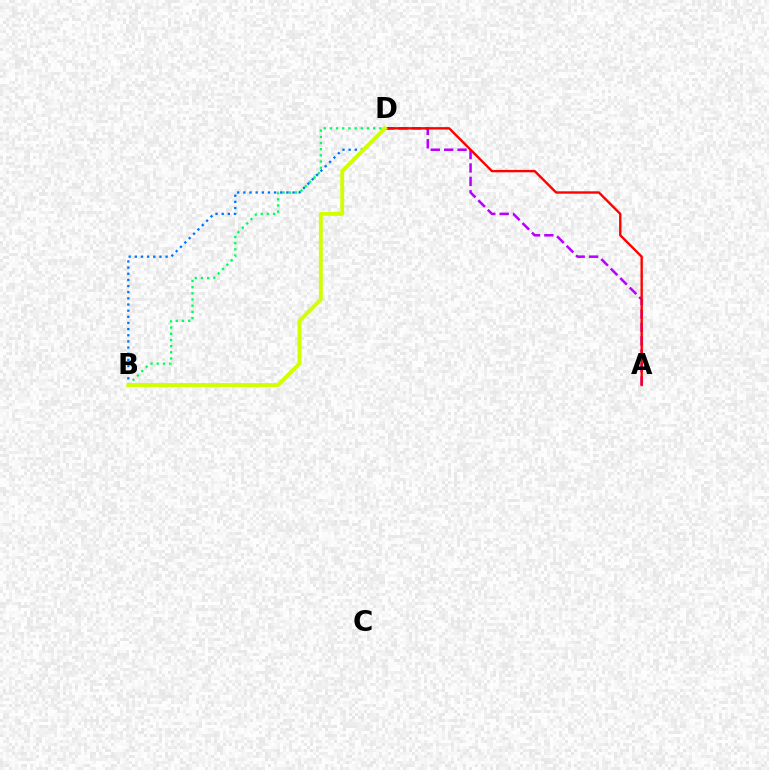{('A', 'D'): [{'color': '#b900ff', 'line_style': 'dashed', 'thickness': 1.82}, {'color': '#ff0000', 'line_style': 'solid', 'thickness': 1.71}], ('B', 'D'): [{'color': '#00ff5c', 'line_style': 'dotted', 'thickness': 1.68}, {'color': '#0074ff', 'line_style': 'dotted', 'thickness': 1.67}, {'color': '#d1ff00', 'line_style': 'solid', 'thickness': 2.79}]}